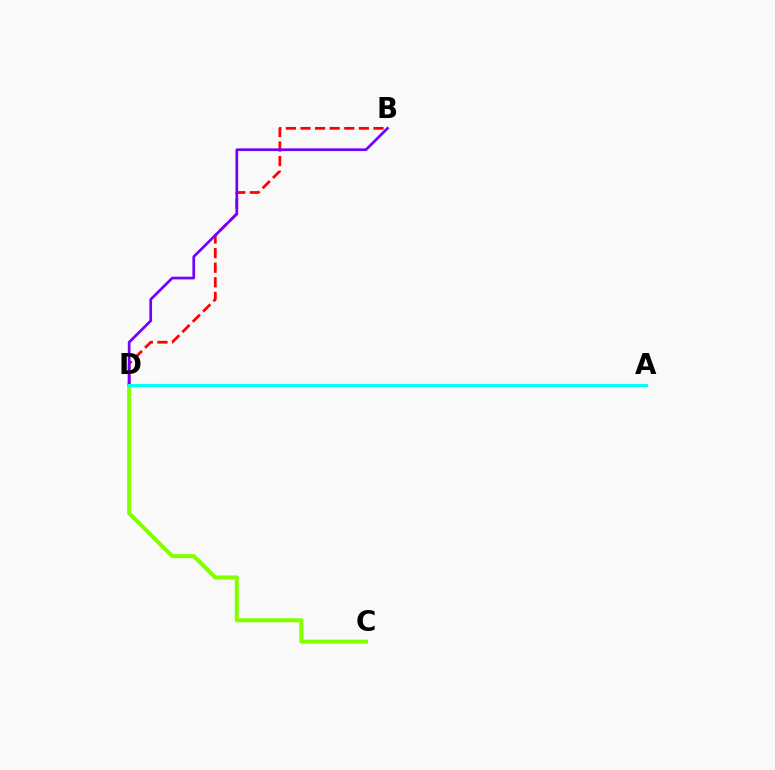{('C', 'D'): [{'color': '#84ff00', 'line_style': 'solid', 'thickness': 2.91}], ('B', 'D'): [{'color': '#ff0000', 'line_style': 'dashed', 'thickness': 1.98}, {'color': '#7200ff', 'line_style': 'solid', 'thickness': 1.94}], ('A', 'D'): [{'color': '#00fff6', 'line_style': 'solid', 'thickness': 2.26}]}